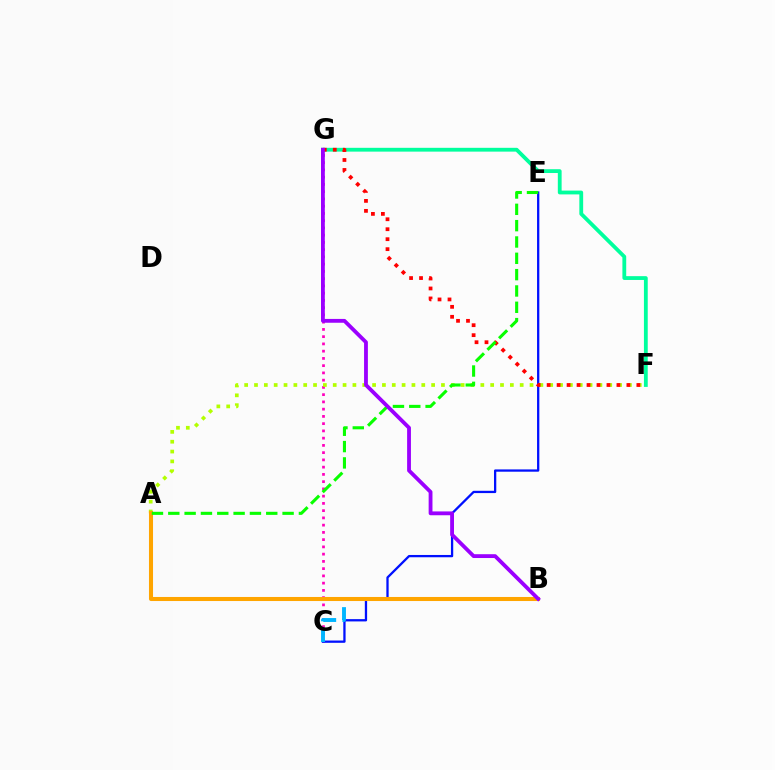{('C', 'G'): [{'color': '#ff00bd', 'line_style': 'dotted', 'thickness': 1.97}], ('F', 'G'): [{'color': '#00ff9d', 'line_style': 'solid', 'thickness': 2.74}, {'color': '#ff0000', 'line_style': 'dotted', 'thickness': 2.71}], ('C', 'E'): [{'color': '#0010ff', 'line_style': 'solid', 'thickness': 1.65}], ('B', 'C'): [{'color': '#00b5ff', 'line_style': 'dashed', 'thickness': 2.81}], ('A', 'F'): [{'color': '#b3ff00', 'line_style': 'dotted', 'thickness': 2.67}], ('A', 'B'): [{'color': '#ffa500', 'line_style': 'solid', 'thickness': 2.92}], ('A', 'E'): [{'color': '#08ff00', 'line_style': 'dashed', 'thickness': 2.22}], ('B', 'G'): [{'color': '#9b00ff', 'line_style': 'solid', 'thickness': 2.75}]}